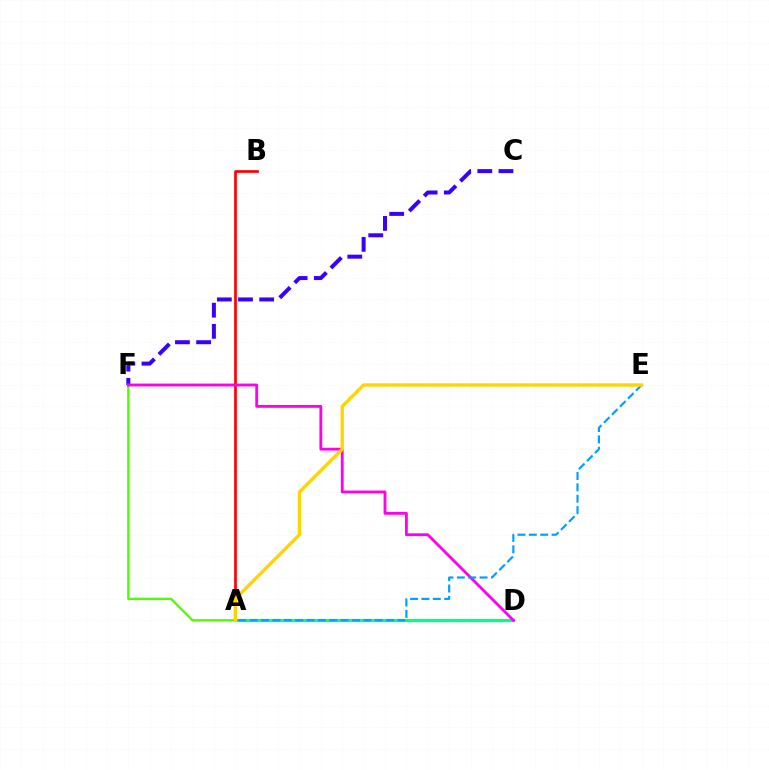{('C', 'F'): [{'color': '#3700ff', 'line_style': 'dashed', 'thickness': 2.88}], ('A', 'F'): [{'color': '#4fff00', 'line_style': 'solid', 'thickness': 1.68}], ('A', 'B'): [{'color': '#ff0000', 'line_style': 'solid', 'thickness': 1.93}], ('A', 'D'): [{'color': '#00ff86', 'line_style': 'solid', 'thickness': 2.35}], ('D', 'F'): [{'color': '#ff00ed', 'line_style': 'solid', 'thickness': 2.04}], ('A', 'E'): [{'color': '#009eff', 'line_style': 'dashed', 'thickness': 1.54}, {'color': '#ffd500', 'line_style': 'solid', 'thickness': 2.43}]}